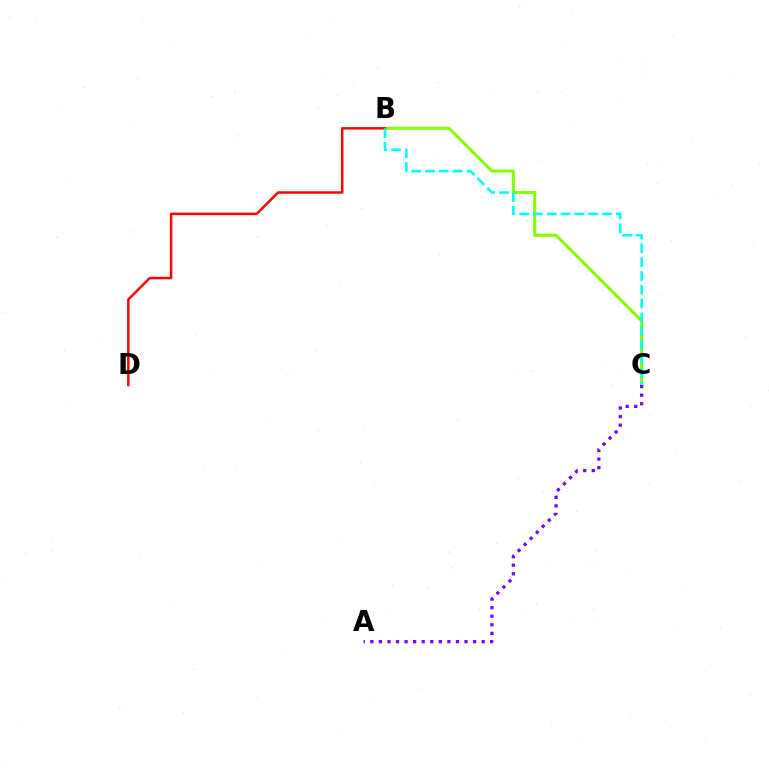{('B', 'C'): [{'color': '#84ff00', 'line_style': 'solid', 'thickness': 2.2}, {'color': '#00fff6', 'line_style': 'dashed', 'thickness': 1.88}], ('A', 'C'): [{'color': '#7200ff', 'line_style': 'dotted', 'thickness': 2.33}], ('B', 'D'): [{'color': '#ff0000', 'line_style': 'solid', 'thickness': 1.78}]}